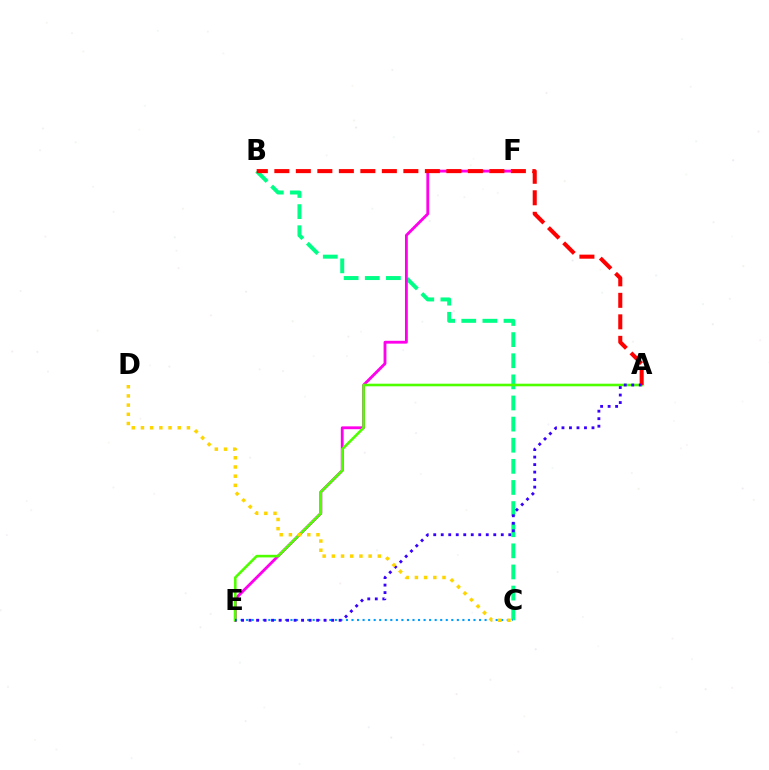{('B', 'C'): [{'color': '#00ff86', 'line_style': 'dashed', 'thickness': 2.87}], ('E', 'F'): [{'color': '#ff00ed', 'line_style': 'solid', 'thickness': 2.04}], ('C', 'E'): [{'color': '#009eff', 'line_style': 'dotted', 'thickness': 1.51}], ('A', 'E'): [{'color': '#4fff00', 'line_style': 'solid', 'thickness': 1.87}, {'color': '#3700ff', 'line_style': 'dotted', 'thickness': 2.04}], ('A', 'B'): [{'color': '#ff0000', 'line_style': 'dashed', 'thickness': 2.92}], ('C', 'D'): [{'color': '#ffd500', 'line_style': 'dotted', 'thickness': 2.5}]}